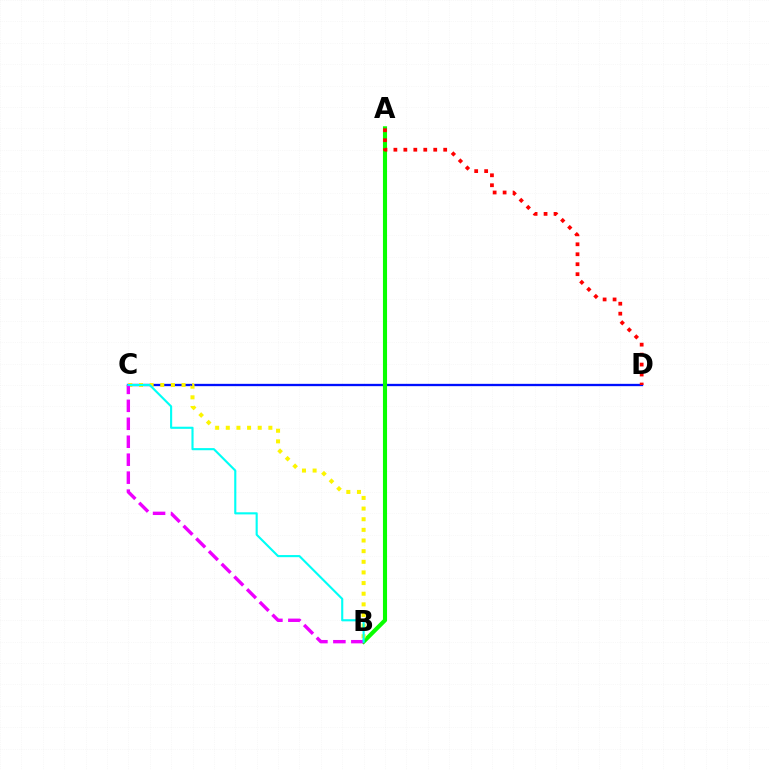{('C', 'D'): [{'color': '#0010ff', 'line_style': 'solid', 'thickness': 1.67}], ('A', 'B'): [{'color': '#08ff00', 'line_style': 'solid', 'thickness': 2.96}], ('A', 'D'): [{'color': '#ff0000', 'line_style': 'dotted', 'thickness': 2.71}], ('B', 'C'): [{'color': '#fcf500', 'line_style': 'dotted', 'thickness': 2.89}, {'color': '#ee00ff', 'line_style': 'dashed', 'thickness': 2.44}, {'color': '#00fff6', 'line_style': 'solid', 'thickness': 1.53}]}